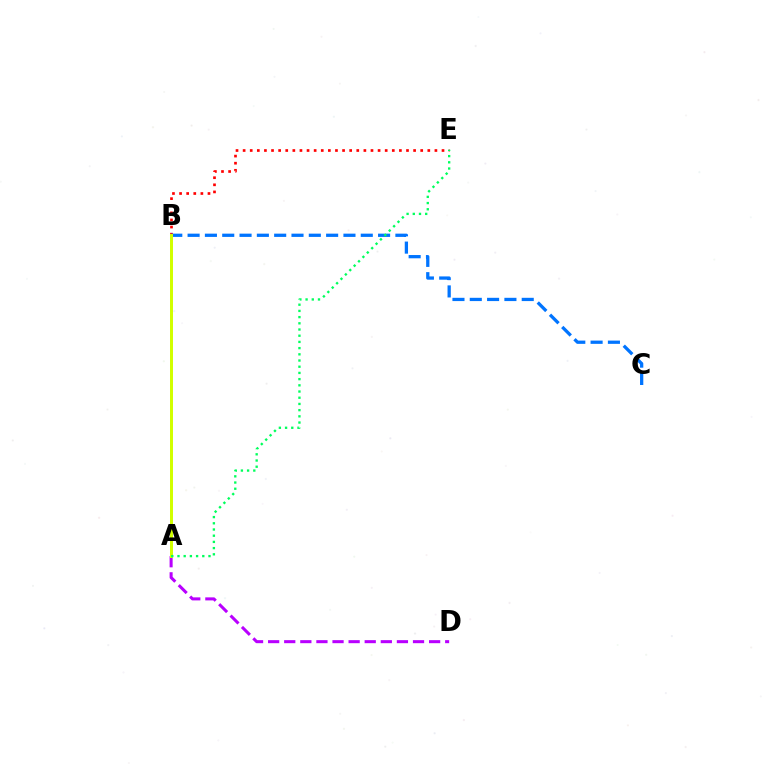{('A', 'D'): [{'color': '#b900ff', 'line_style': 'dashed', 'thickness': 2.19}], ('B', 'E'): [{'color': '#ff0000', 'line_style': 'dotted', 'thickness': 1.93}], ('B', 'C'): [{'color': '#0074ff', 'line_style': 'dashed', 'thickness': 2.35}], ('A', 'B'): [{'color': '#d1ff00', 'line_style': 'solid', 'thickness': 2.15}], ('A', 'E'): [{'color': '#00ff5c', 'line_style': 'dotted', 'thickness': 1.69}]}